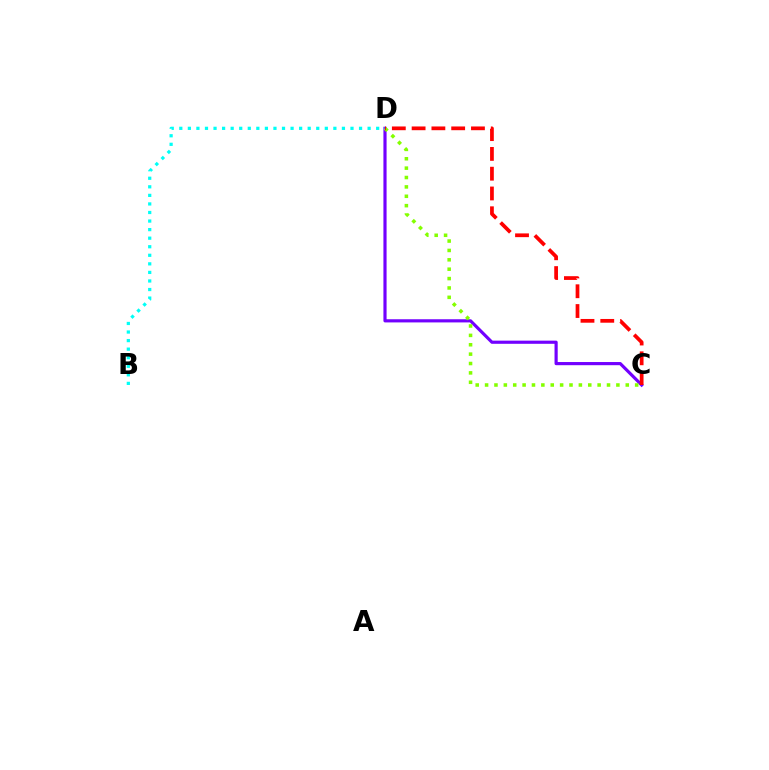{('C', 'D'): [{'color': '#7200ff', 'line_style': 'solid', 'thickness': 2.28}, {'color': '#84ff00', 'line_style': 'dotted', 'thickness': 2.55}, {'color': '#ff0000', 'line_style': 'dashed', 'thickness': 2.69}], ('B', 'D'): [{'color': '#00fff6', 'line_style': 'dotted', 'thickness': 2.33}]}